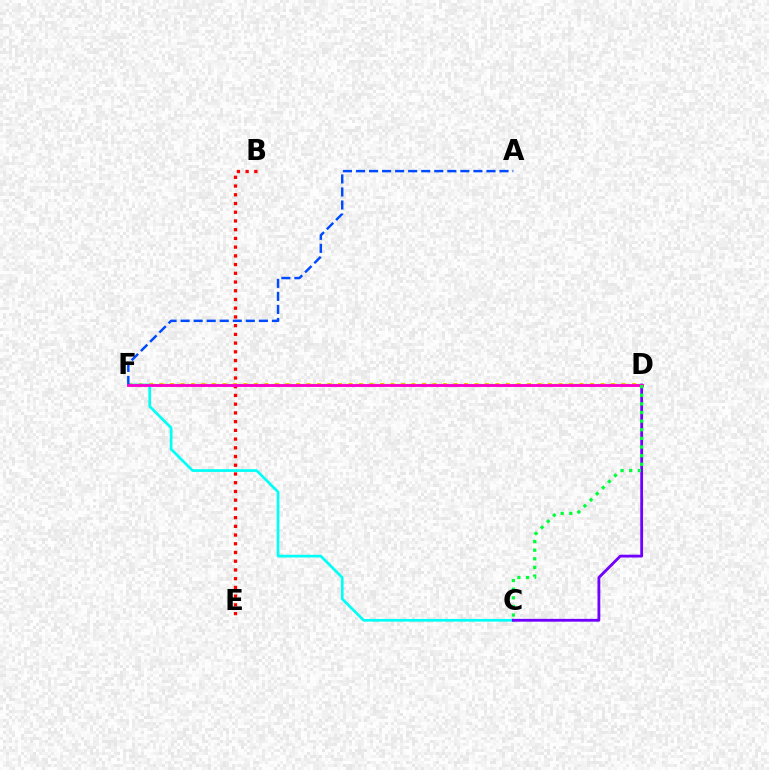{('D', 'F'): [{'color': '#84ff00', 'line_style': 'dashed', 'thickness': 1.64}, {'color': '#ffbd00', 'line_style': 'dotted', 'thickness': 2.85}, {'color': '#ff00cf', 'line_style': 'solid', 'thickness': 2.05}], ('C', 'F'): [{'color': '#00fff6', 'line_style': 'solid', 'thickness': 1.95}], ('C', 'D'): [{'color': '#7200ff', 'line_style': 'solid', 'thickness': 2.03}, {'color': '#00ff39', 'line_style': 'dotted', 'thickness': 2.34}], ('B', 'E'): [{'color': '#ff0000', 'line_style': 'dotted', 'thickness': 2.37}], ('A', 'F'): [{'color': '#004bff', 'line_style': 'dashed', 'thickness': 1.77}]}